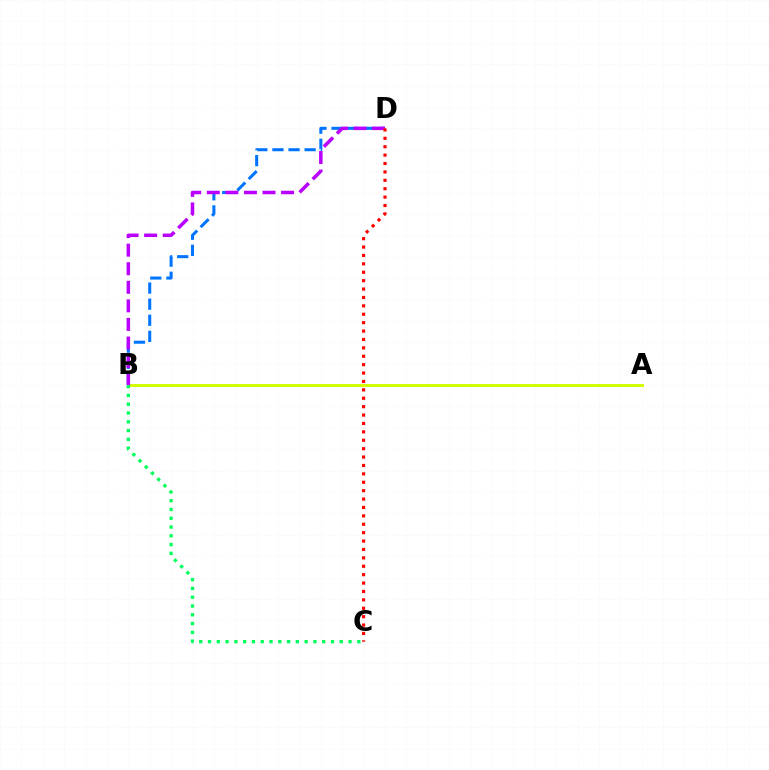{('B', 'D'): [{'color': '#0074ff', 'line_style': 'dashed', 'thickness': 2.19}, {'color': '#b900ff', 'line_style': 'dashed', 'thickness': 2.52}], ('A', 'B'): [{'color': '#d1ff00', 'line_style': 'solid', 'thickness': 2.11}], ('B', 'C'): [{'color': '#00ff5c', 'line_style': 'dotted', 'thickness': 2.39}], ('C', 'D'): [{'color': '#ff0000', 'line_style': 'dotted', 'thickness': 2.28}]}